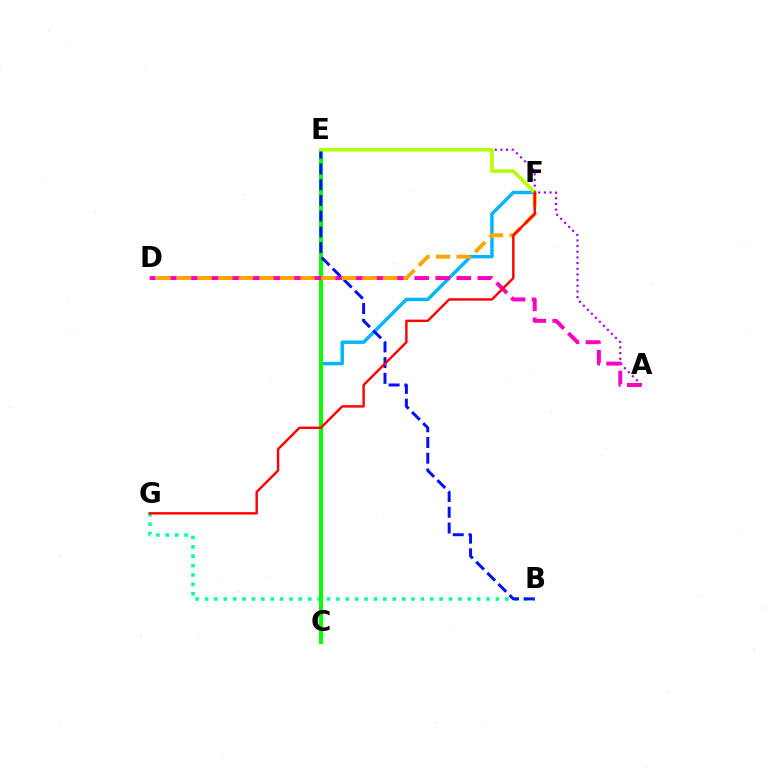{('C', 'F'): [{'color': '#00b5ff', 'line_style': 'solid', 'thickness': 2.48}], ('B', 'G'): [{'color': '#00ff9d', 'line_style': 'dotted', 'thickness': 2.55}], ('A', 'E'): [{'color': '#9b00ff', 'line_style': 'dotted', 'thickness': 1.54}], ('C', 'E'): [{'color': '#08ff00', 'line_style': 'solid', 'thickness': 2.86}], ('A', 'D'): [{'color': '#ff00bd', 'line_style': 'dashed', 'thickness': 2.86}], ('B', 'E'): [{'color': '#0010ff', 'line_style': 'dashed', 'thickness': 2.14}], ('E', 'F'): [{'color': '#b3ff00', 'line_style': 'solid', 'thickness': 2.56}], ('D', 'F'): [{'color': '#ffa500', 'line_style': 'dashed', 'thickness': 2.8}], ('F', 'G'): [{'color': '#ff0000', 'line_style': 'solid', 'thickness': 1.73}]}